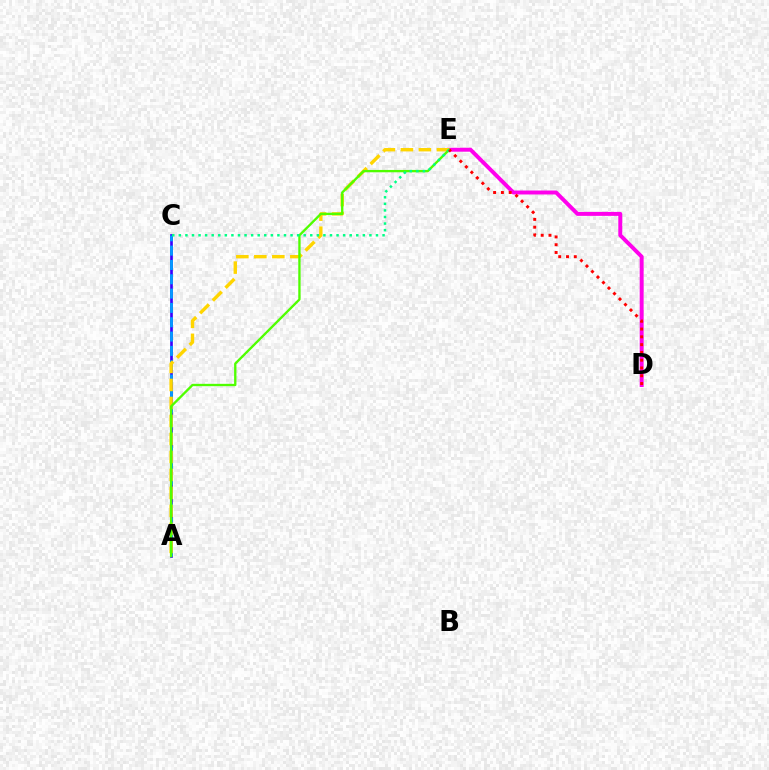{('A', 'C'): [{'color': '#3700ff', 'line_style': 'solid', 'thickness': 1.93}, {'color': '#009eff', 'line_style': 'dashed', 'thickness': 1.95}], ('D', 'E'): [{'color': '#ff00ed', 'line_style': 'solid', 'thickness': 2.84}, {'color': '#ff0000', 'line_style': 'dotted', 'thickness': 2.11}], ('A', 'E'): [{'color': '#ffd500', 'line_style': 'dashed', 'thickness': 2.44}, {'color': '#4fff00', 'line_style': 'solid', 'thickness': 1.68}], ('C', 'E'): [{'color': '#00ff86', 'line_style': 'dotted', 'thickness': 1.79}]}